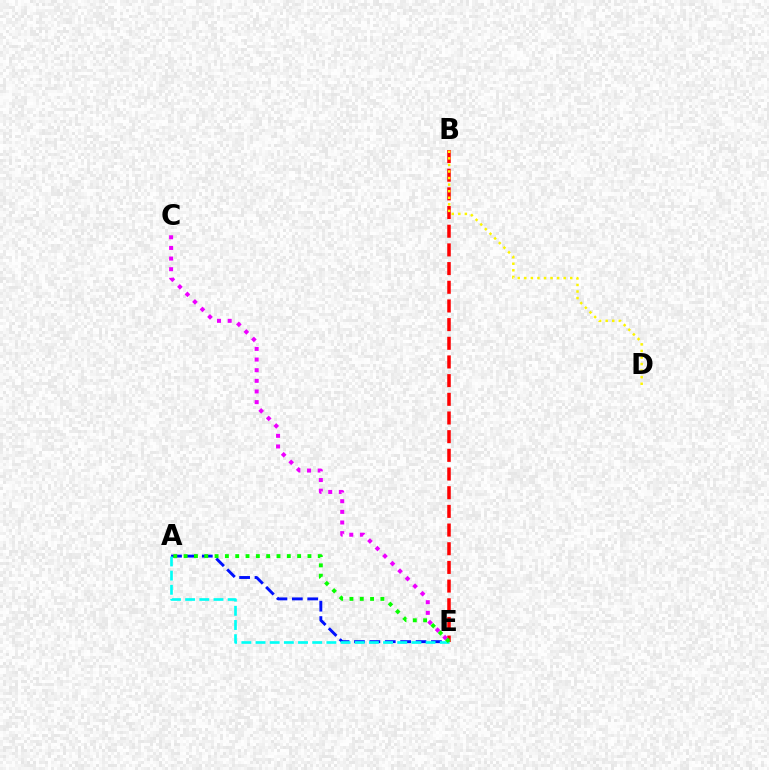{('A', 'E'): [{'color': '#0010ff', 'line_style': 'dashed', 'thickness': 2.09}, {'color': '#00fff6', 'line_style': 'dashed', 'thickness': 1.93}, {'color': '#08ff00', 'line_style': 'dotted', 'thickness': 2.8}], ('B', 'E'): [{'color': '#ff0000', 'line_style': 'dashed', 'thickness': 2.54}], ('B', 'D'): [{'color': '#fcf500', 'line_style': 'dotted', 'thickness': 1.78}], ('C', 'E'): [{'color': '#ee00ff', 'line_style': 'dotted', 'thickness': 2.89}]}